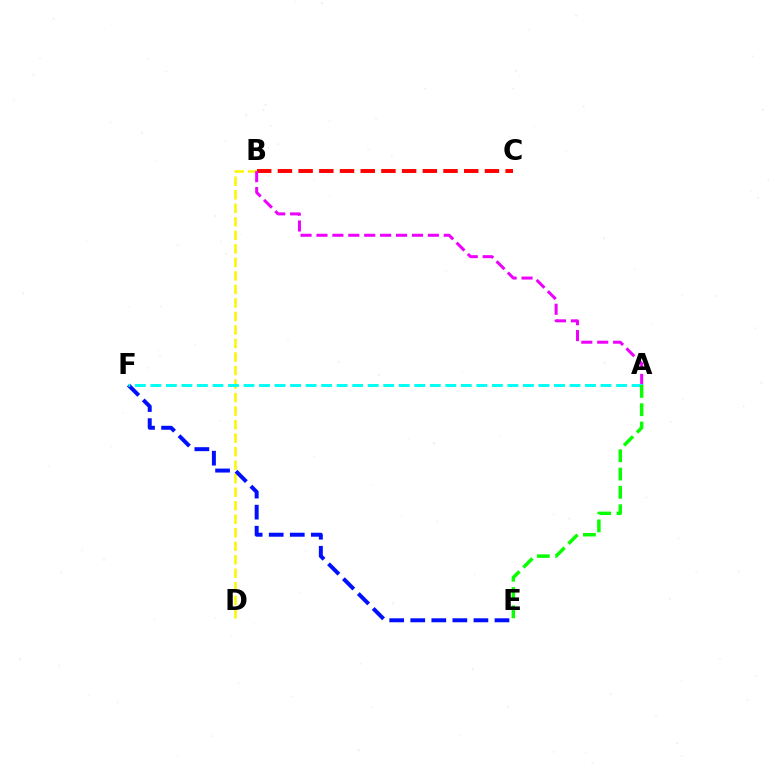{('B', 'D'): [{'color': '#fcf500', 'line_style': 'dashed', 'thickness': 1.84}], ('B', 'C'): [{'color': '#ff0000', 'line_style': 'dashed', 'thickness': 2.81}], ('A', 'B'): [{'color': '#ee00ff', 'line_style': 'dashed', 'thickness': 2.16}], ('E', 'F'): [{'color': '#0010ff', 'line_style': 'dashed', 'thickness': 2.86}], ('A', 'F'): [{'color': '#00fff6', 'line_style': 'dashed', 'thickness': 2.11}], ('A', 'E'): [{'color': '#08ff00', 'line_style': 'dashed', 'thickness': 2.49}]}